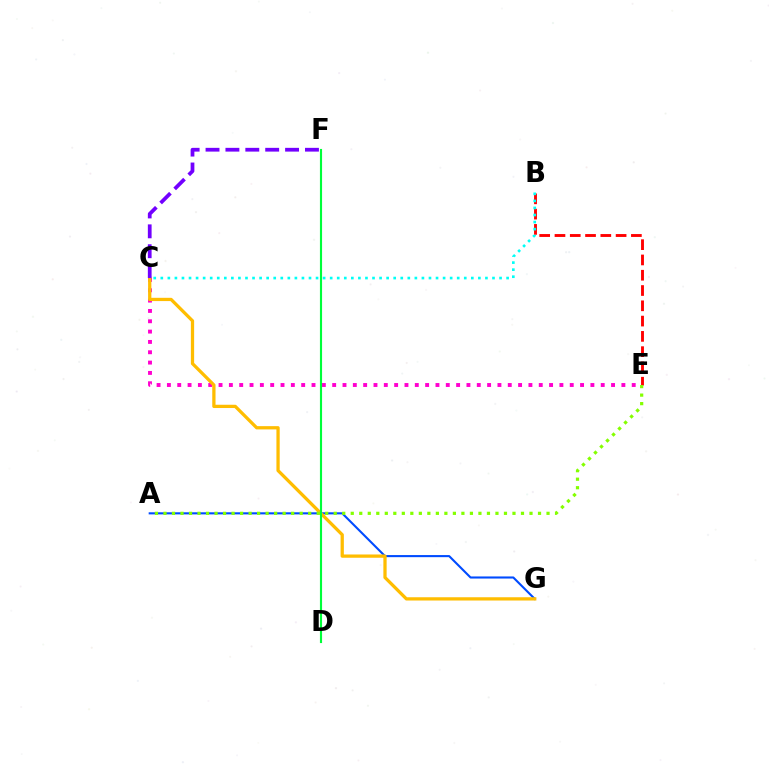{('C', 'E'): [{'color': '#ff00cf', 'line_style': 'dotted', 'thickness': 2.81}], ('A', 'G'): [{'color': '#004bff', 'line_style': 'solid', 'thickness': 1.51}], ('B', 'E'): [{'color': '#ff0000', 'line_style': 'dashed', 'thickness': 2.08}], ('B', 'C'): [{'color': '#00fff6', 'line_style': 'dotted', 'thickness': 1.92}], ('C', 'G'): [{'color': '#ffbd00', 'line_style': 'solid', 'thickness': 2.35}], ('D', 'F'): [{'color': '#00ff39', 'line_style': 'solid', 'thickness': 1.54}], ('A', 'E'): [{'color': '#84ff00', 'line_style': 'dotted', 'thickness': 2.31}], ('C', 'F'): [{'color': '#7200ff', 'line_style': 'dashed', 'thickness': 2.7}]}